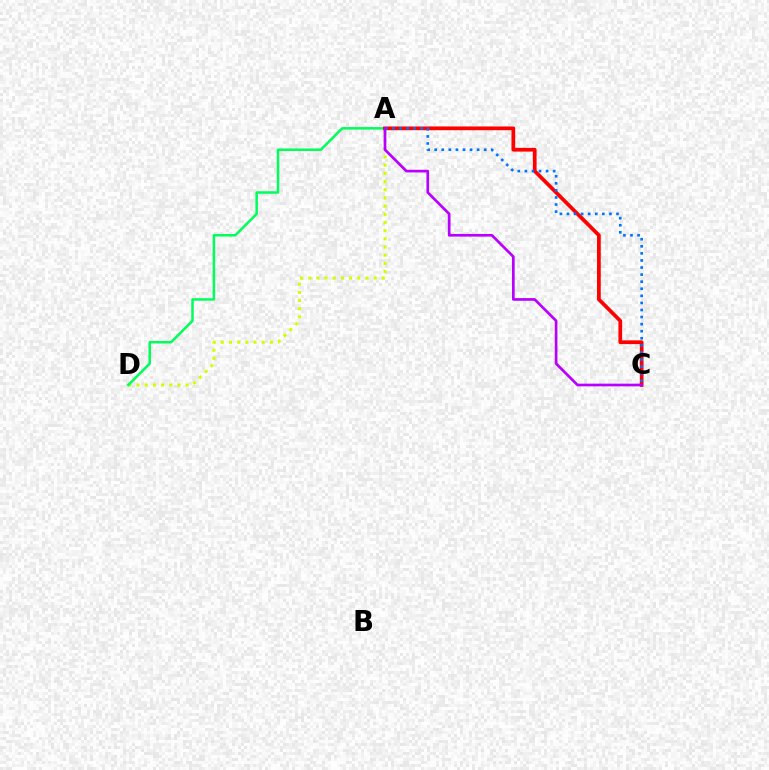{('A', 'D'): [{'color': '#d1ff00', 'line_style': 'dotted', 'thickness': 2.22}, {'color': '#00ff5c', 'line_style': 'solid', 'thickness': 1.82}], ('A', 'C'): [{'color': '#ff0000', 'line_style': 'solid', 'thickness': 2.69}, {'color': '#0074ff', 'line_style': 'dotted', 'thickness': 1.92}, {'color': '#b900ff', 'line_style': 'solid', 'thickness': 1.93}]}